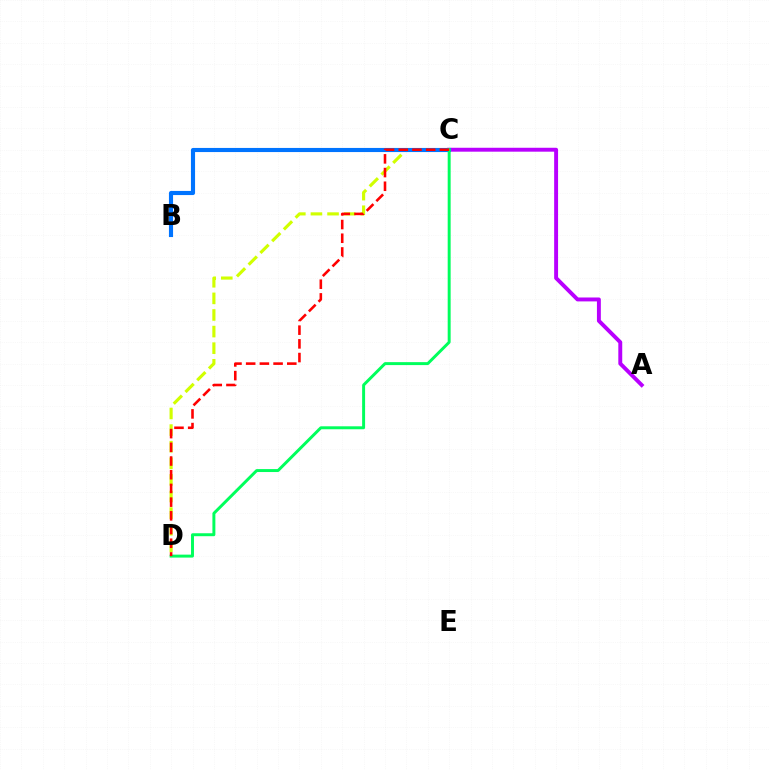{('C', 'D'): [{'color': '#d1ff00', 'line_style': 'dashed', 'thickness': 2.26}, {'color': '#00ff5c', 'line_style': 'solid', 'thickness': 2.13}, {'color': '#ff0000', 'line_style': 'dashed', 'thickness': 1.86}], ('A', 'C'): [{'color': '#b900ff', 'line_style': 'solid', 'thickness': 2.82}], ('B', 'C'): [{'color': '#0074ff', 'line_style': 'solid', 'thickness': 2.96}]}